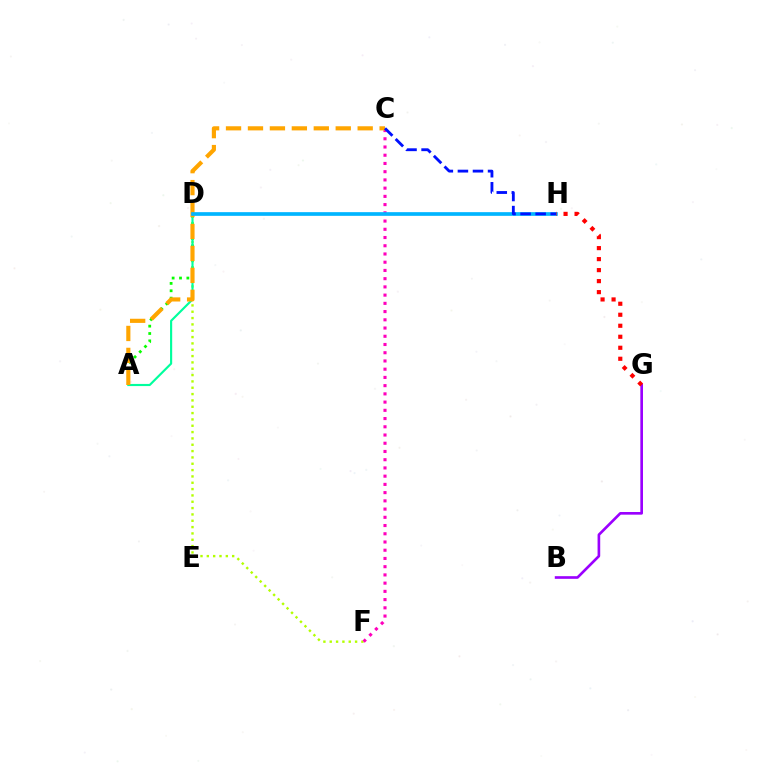{('A', 'D'): [{'color': '#08ff00', 'line_style': 'dotted', 'thickness': 2.0}, {'color': '#00ff9d', 'line_style': 'solid', 'thickness': 1.55}], ('D', 'F'): [{'color': '#b3ff00', 'line_style': 'dotted', 'thickness': 1.72}], ('C', 'F'): [{'color': '#ff00bd', 'line_style': 'dotted', 'thickness': 2.24}], ('B', 'G'): [{'color': '#9b00ff', 'line_style': 'solid', 'thickness': 1.91}], ('A', 'C'): [{'color': '#ffa500', 'line_style': 'dashed', 'thickness': 2.98}], ('D', 'H'): [{'color': '#00b5ff', 'line_style': 'solid', 'thickness': 2.65}], ('G', 'H'): [{'color': '#ff0000', 'line_style': 'dotted', 'thickness': 2.99}], ('C', 'H'): [{'color': '#0010ff', 'line_style': 'dashed', 'thickness': 2.05}]}